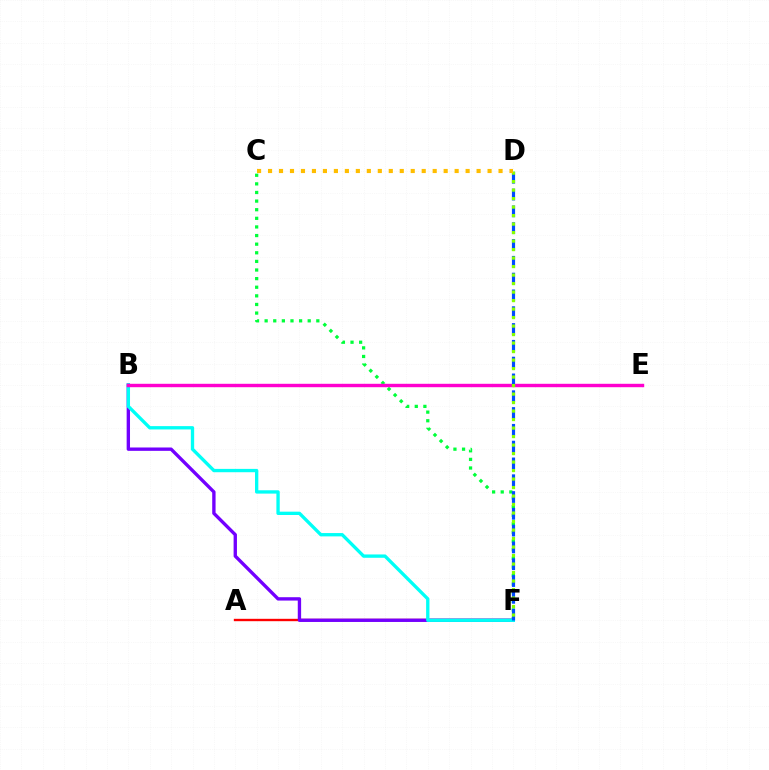{('A', 'F'): [{'color': '#ff0000', 'line_style': 'solid', 'thickness': 1.71}], ('B', 'F'): [{'color': '#7200ff', 'line_style': 'solid', 'thickness': 2.41}, {'color': '#00fff6', 'line_style': 'solid', 'thickness': 2.4}], ('C', 'F'): [{'color': '#00ff39', 'line_style': 'dotted', 'thickness': 2.34}], ('B', 'E'): [{'color': '#ff00cf', 'line_style': 'solid', 'thickness': 2.46}], ('D', 'F'): [{'color': '#004bff', 'line_style': 'dashed', 'thickness': 2.28}, {'color': '#84ff00', 'line_style': 'dotted', 'thickness': 2.31}], ('C', 'D'): [{'color': '#ffbd00', 'line_style': 'dotted', 'thickness': 2.98}]}